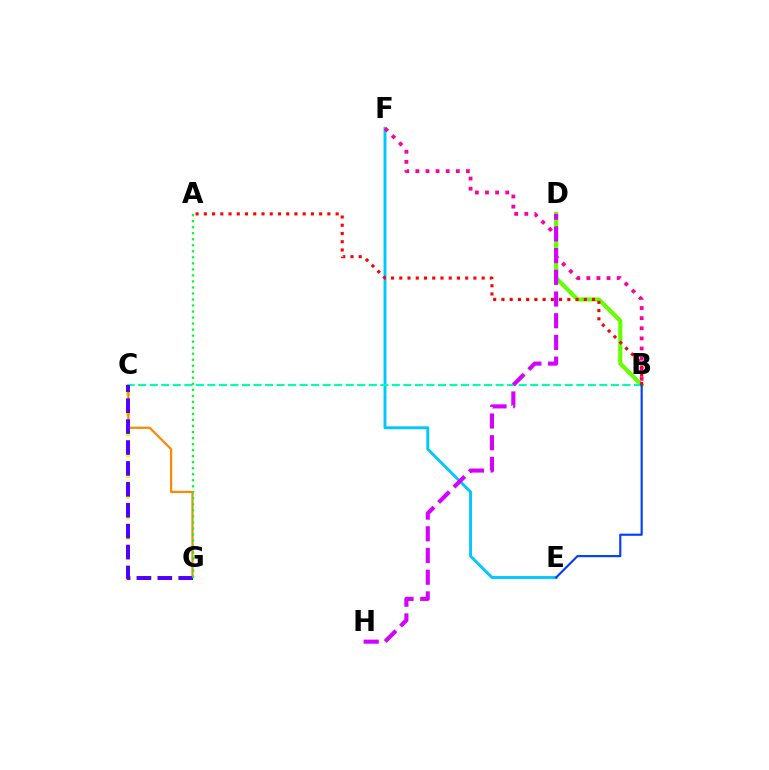{('E', 'F'): [{'color': '#00c7ff', 'line_style': 'solid', 'thickness': 2.08}], ('B', 'F'): [{'color': '#ff00a0', 'line_style': 'dotted', 'thickness': 2.75}], ('B', 'D'): [{'color': '#66ff00', 'line_style': 'solid', 'thickness': 2.96}], ('C', 'G'): [{'color': '#eeff00', 'line_style': 'dotted', 'thickness': 2.8}, {'color': '#ff8800', 'line_style': 'solid', 'thickness': 1.6}, {'color': '#4f00ff', 'line_style': 'dashed', 'thickness': 2.84}], ('B', 'C'): [{'color': '#00ffaf', 'line_style': 'dashed', 'thickness': 1.57}], ('B', 'E'): [{'color': '#003fff', 'line_style': 'solid', 'thickness': 1.55}], ('A', 'B'): [{'color': '#ff0000', 'line_style': 'dotted', 'thickness': 2.24}], ('A', 'G'): [{'color': '#00ff27', 'line_style': 'dotted', 'thickness': 1.64}], ('D', 'H'): [{'color': '#d600ff', 'line_style': 'dashed', 'thickness': 2.95}]}